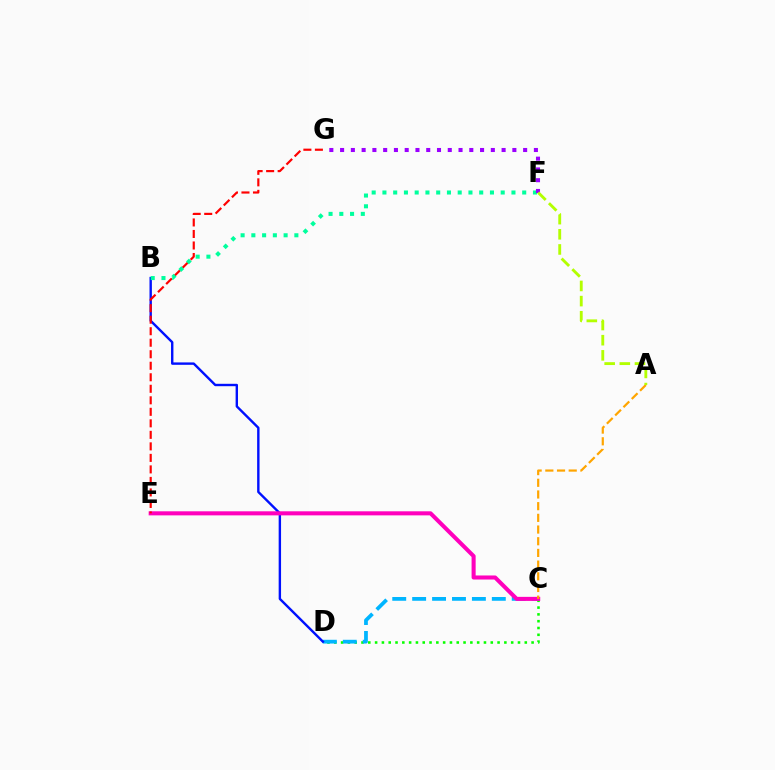{('C', 'D'): [{'color': '#08ff00', 'line_style': 'dotted', 'thickness': 1.85}, {'color': '#00b5ff', 'line_style': 'dashed', 'thickness': 2.71}], ('B', 'D'): [{'color': '#0010ff', 'line_style': 'solid', 'thickness': 1.72}], ('C', 'E'): [{'color': '#ff00bd', 'line_style': 'solid', 'thickness': 2.92}], ('A', 'C'): [{'color': '#ffa500', 'line_style': 'dashed', 'thickness': 1.59}], ('E', 'G'): [{'color': '#ff0000', 'line_style': 'dashed', 'thickness': 1.56}], ('B', 'F'): [{'color': '#00ff9d', 'line_style': 'dotted', 'thickness': 2.92}], ('F', 'G'): [{'color': '#9b00ff', 'line_style': 'dotted', 'thickness': 2.93}], ('A', 'F'): [{'color': '#b3ff00', 'line_style': 'dashed', 'thickness': 2.06}]}